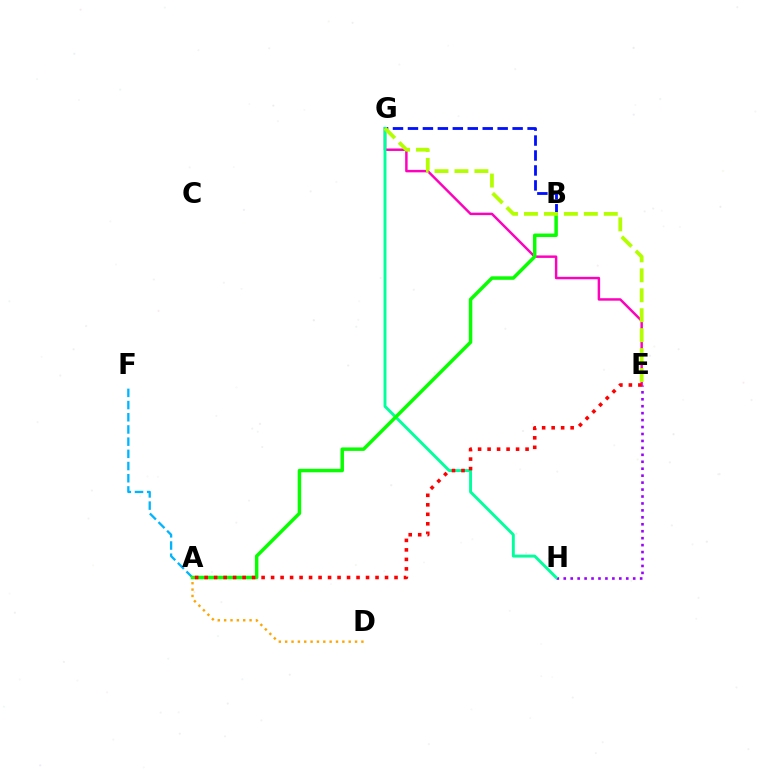{('E', 'H'): [{'color': '#9b00ff', 'line_style': 'dotted', 'thickness': 1.89}], ('B', 'G'): [{'color': '#0010ff', 'line_style': 'dashed', 'thickness': 2.03}], ('A', 'F'): [{'color': '#00b5ff', 'line_style': 'dashed', 'thickness': 1.66}], ('E', 'G'): [{'color': '#ff00bd', 'line_style': 'solid', 'thickness': 1.77}, {'color': '#b3ff00', 'line_style': 'dashed', 'thickness': 2.71}], ('G', 'H'): [{'color': '#00ff9d', 'line_style': 'solid', 'thickness': 2.09}], ('A', 'B'): [{'color': '#08ff00', 'line_style': 'solid', 'thickness': 2.51}], ('A', 'E'): [{'color': '#ff0000', 'line_style': 'dotted', 'thickness': 2.58}], ('A', 'D'): [{'color': '#ffa500', 'line_style': 'dotted', 'thickness': 1.73}]}